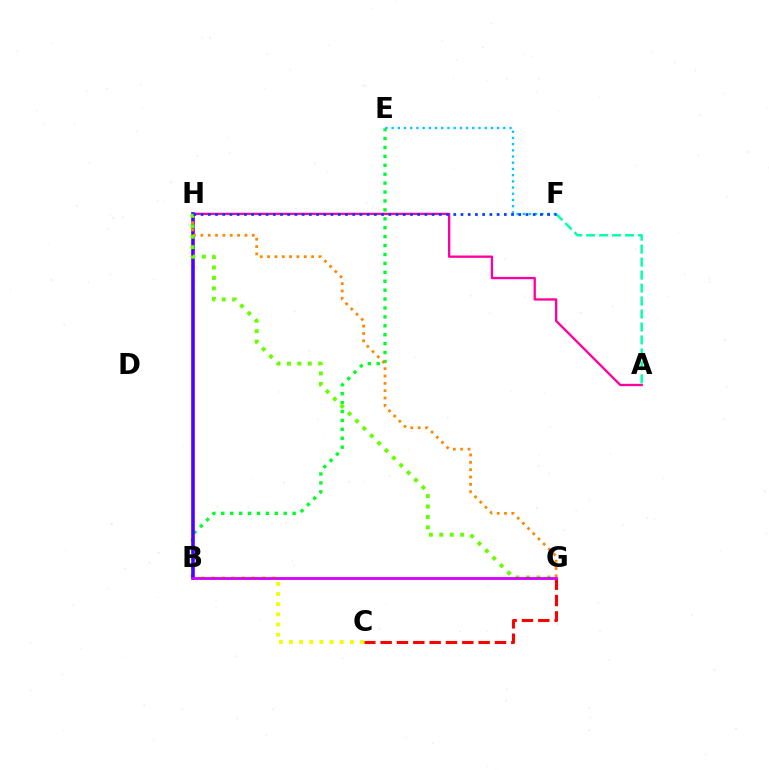{('B', 'E'): [{'color': '#00ff27', 'line_style': 'dotted', 'thickness': 2.42}], ('A', 'H'): [{'color': '#ff00a0', 'line_style': 'solid', 'thickness': 1.68}], ('B', 'C'): [{'color': '#eeff00', 'line_style': 'dotted', 'thickness': 2.76}], ('A', 'F'): [{'color': '#00ffaf', 'line_style': 'dashed', 'thickness': 1.76}], ('E', 'F'): [{'color': '#00c7ff', 'line_style': 'dotted', 'thickness': 1.69}], ('B', 'H'): [{'color': '#4f00ff', 'line_style': 'solid', 'thickness': 2.59}], ('G', 'H'): [{'color': '#ff8800', 'line_style': 'dotted', 'thickness': 1.99}, {'color': '#66ff00', 'line_style': 'dotted', 'thickness': 2.83}], ('C', 'G'): [{'color': '#ff0000', 'line_style': 'dashed', 'thickness': 2.22}], ('B', 'G'): [{'color': '#d600ff', 'line_style': 'solid', 'thickness': 2.03}], ('F', 'H'): [{'color': '#003fff', 'line_style': 'dotted', 'thickness': 1.96}]}